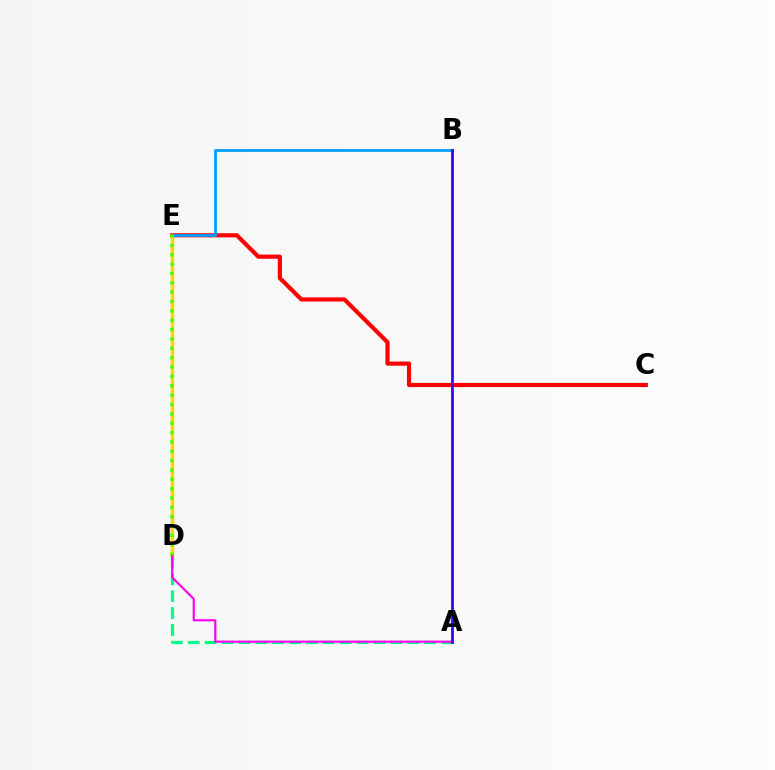{('C', 'E'): [{'color': '#ff0000', 'line_style': 'solid', 'thickness': 2.99}], ('A', 'D'): [{'color': '#00ff86', 'line_style': 'dashed', 'thickness': 2.29}, {'color': '#ff00ed', 'line_style': 'solid', 'thickness': 1.56}], ('D', 'E'): [{'color': '#ffd500', 'line_style': 'solid', 'thickness': 2.5}, {'color': '#4fff00', 'line_style': 'dotted', 'thickness': 2.54}], ('B', 'E'): [{'color': '#009eff', 'line_style': 'solid', 'thickness': 1.98}], ('A', 'B'): [{'color': '#3700ff', 'line_style': 'solid', 'thickness': 2.0}]}